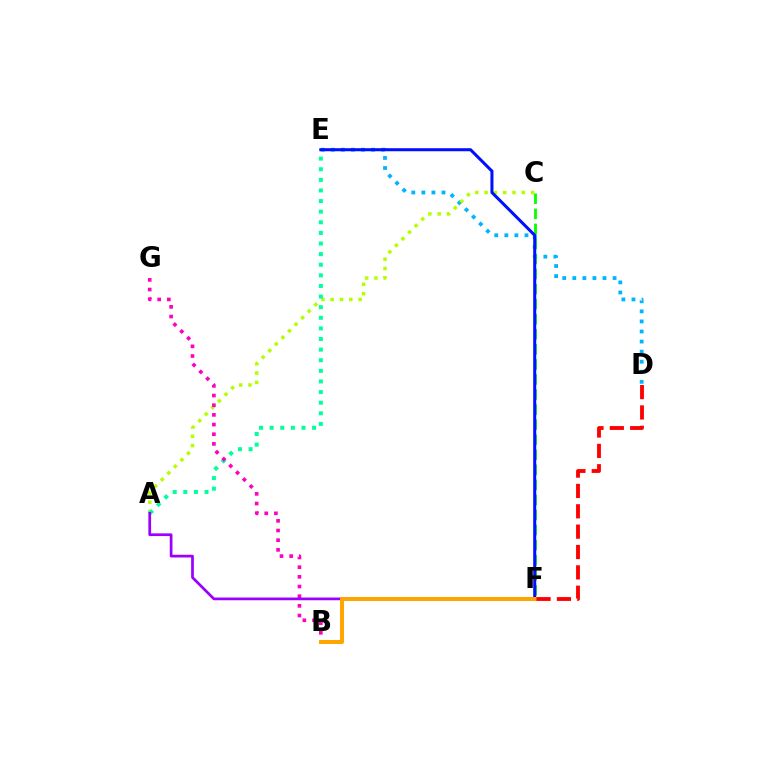{('D', 'E'): [{'color': '#00b5ff', 'line_style': 'dotted', 'thickness': 2.74}], ('A', 'C'): [{'color': '#b3ff00', 'line_style': 'dotted', 'thickness': 2.53}], ('C', 'F'): [{'color': '#08ff00', 'line_style': 'dashed', 'thickness': 2.05}], ('A', 'E'): [{'color': '#00ff9d', 'line_style': 'dotted', 'thickness': 2.88}], ('B', 'G'): [{'color': '#ff00bd', 'line_style': 'dotted', 'thickness': 2.63}], ('E', 'F'): [{'color': '#0010ff', 'line_style': 'solid', 'thickness': 2.19}], ('A', 'F'): [{'color': '#9b00ff', 'line_style': 'solid', 'thickness': 1.96}], ('B', 'F'): [{'color': '#ffa500', 'line_style': 'solid', 'thickness': 2.88}], ('D', 'F'): [{'color': '#ff0000', 'line_style': 'dashed', 'thickness': 2.77}]}